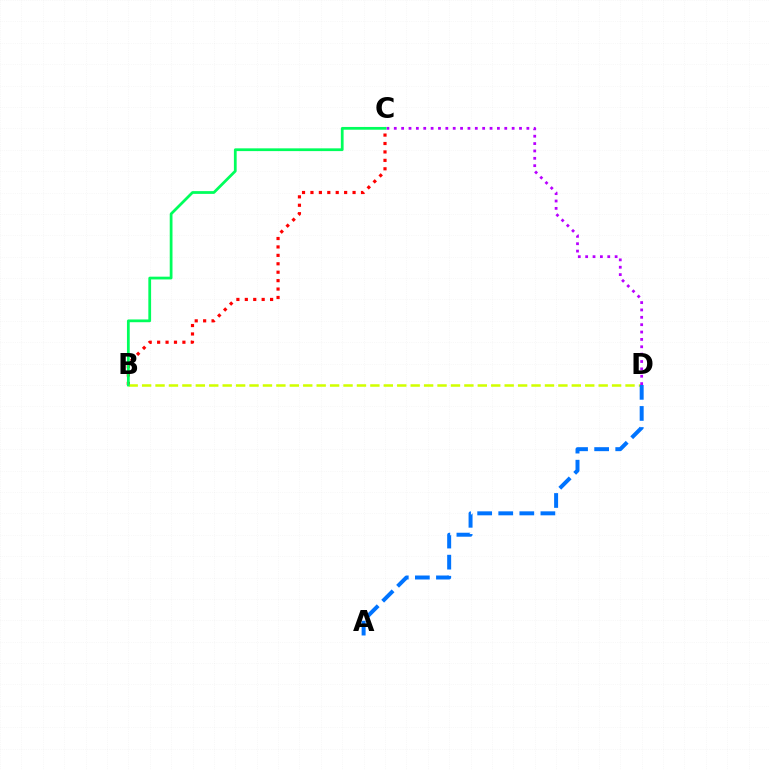{('B', 'C'): [{'color': '#ff0000', 'line_style': 'dotted', 'thickness': 2.29}, {'color': '#00ff5c', 'line_style': 'solid', 'thickness': 1.99}], ('B', 'D'): [{'color': '#d1ff00', 'line_style': 'dashed', 'thickness': 1.82}], ('C', 'D'): [{'color': '#b900ff', 'line_style': 'dotted', 'thickness': 2.0}], ('A', 'D'): [{'color': '#0074ff', 'line_style': 'dashed', 'thickness': 2.86}]}